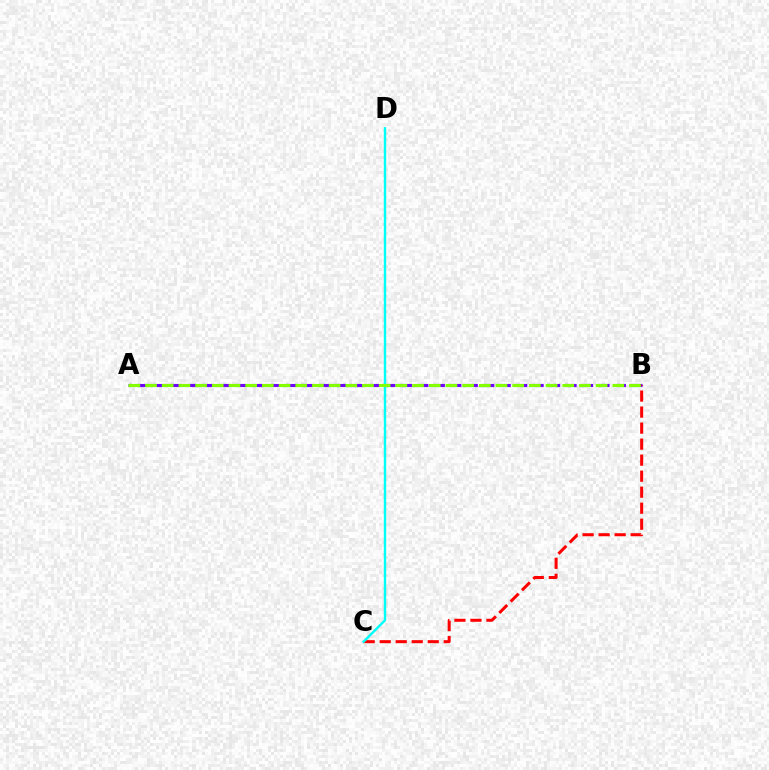{('A', 'B'): [{'color': '#7200ff', 'line_style': 'dashed', 'thickness': 2.24}, {'color': '#84ff00', 'line_style': 'dashed', 'thickness': 2.27}], ('B', 'C'): [{'color': '#ff0000', 'line_style': 'dashed', 'thickness': 2.18}], ('C', 'D'): [{'color': '#00fff6', 'line_style': 'solid', 'thickness': 1.72}]}